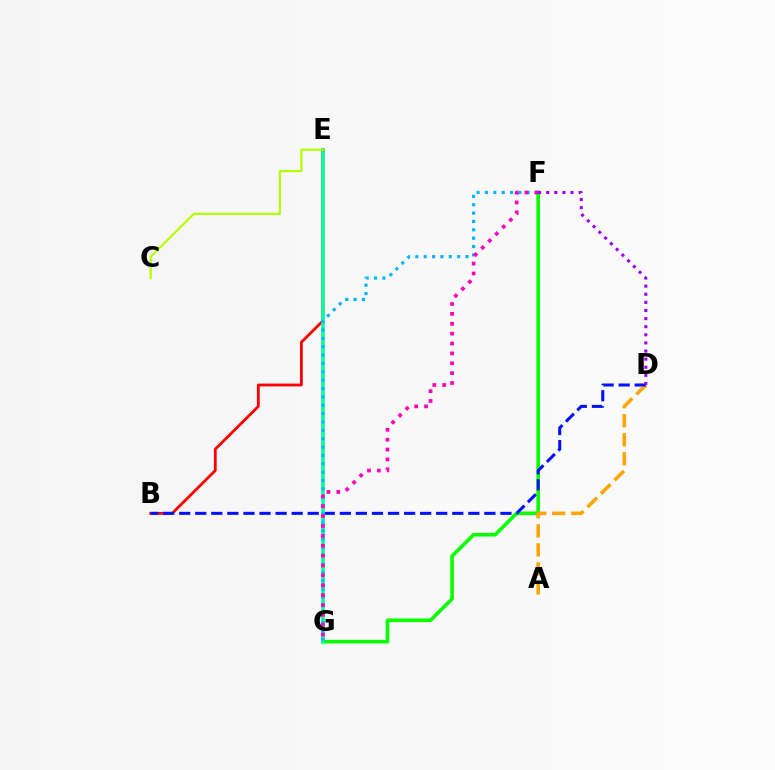{('B', 'E'): [{'color': '#ff0000', 'line_style': 'solid', 'thickness': 2.02}], ('F', 'G'): [{'color': '#08ff00', 'line_style': 'solid', 'thickness': 2.61}, {'color': '#00b5ff', 'line_style': 'dotted', 'thickness': 2.27}, {'color': '#ff00bd', 'line_style': 'dotted', 'thickness': 2.68}], ('A', 'D'): [{'color': '#ffa500', 'line_style': 'dashed', 'thickness': 2.58}], ('B', 'D'): [{'color': '#0010ff', 'line_style': 'dashed', 'thickness': 2.18}], ('E', 'G'): [{'color': '#00ff9d', 'line_style': 'solid', 'thickness': 2.55}], ('C', 'E'): [{'color': '#b3ff00', 'line_style': 'solid', 'thickness': 1.57}], ('D', 'F'): [{'color': '#9b00ff', 'line_style': 'dotted', 'thickness': 2.2}]}